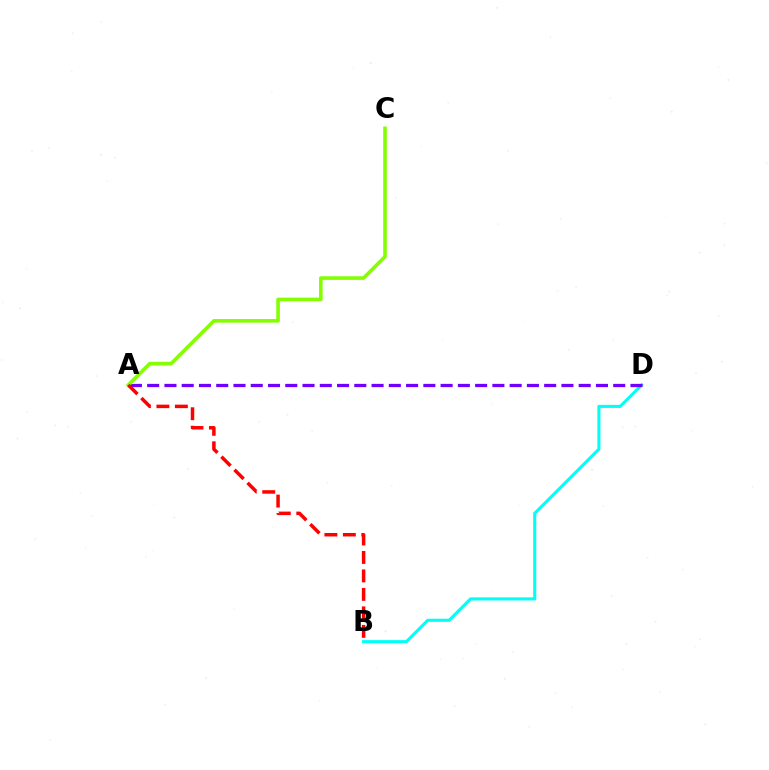{('B', 'D'): [{'color': '#00fff6', 'line_style': 'solid', 'thickness': 2.23}], ('A', 'D'): [{'color': '#7200ff', 'line_style': 'dashed', 'thickness': 2.34}], ('A', 'C'): [{'color': '#84ff00', 'line_style': 'solid', 'thickness': 2.59}], ('A', 'B'): [{'color': '#ff0000', 'line_style': 'dashed', 'thickness': 2.51}]}